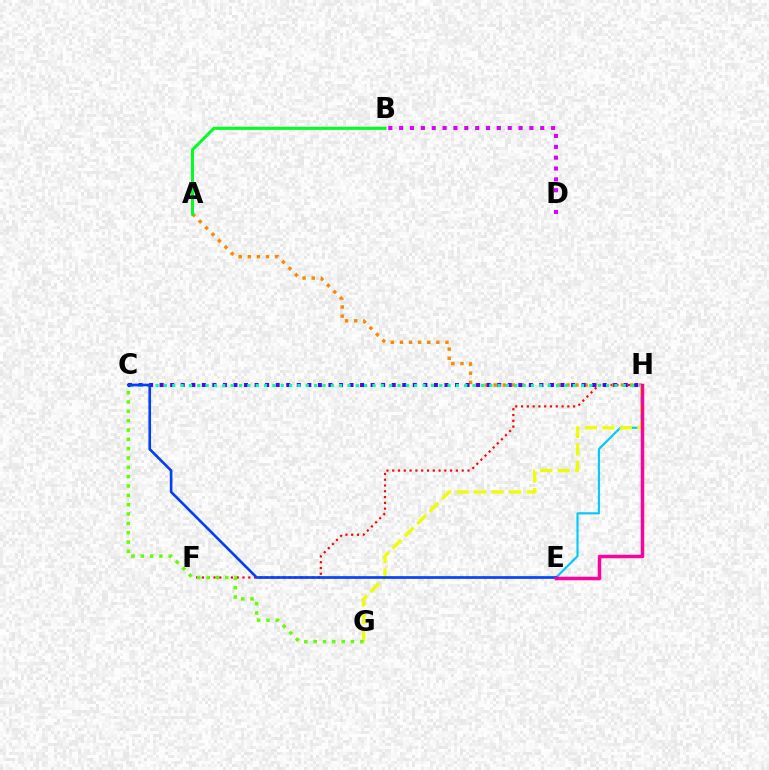{('F', 'H'): [{'color': '#ff0000', 'line_style': 'dotted', 'thickness': 1.57}], ('A', 'H'): [{'color': '#ff8800', 'line_style': 'dotted', 'thickness': 2.47}], ('A', 'B'): [{'color': '#00ff27', 'line_style': 'solid', 'thickness': 2.19}], ('C', 'H'): [{'color': '#4f00ff', 'line_style': 'dotted', 'thickness': 2.87}, {'color': '#00ffaf', 'line_style': 'dotted', 'thickness': 2.27}], ('B', 'D'): [{'color': '#d600ff', 'line_style': 'dotted', 'thickness': 2.95}], ('E', 'H'): [{'color': '#00c7ff', 'line_style': 'solid', 'thickness': 1.53}, {'color': '#ff00a0', 'line_style': 'solid', 'thickness': 2.52}], ('G', 'H'): [{'color': '#eeff00', 'line_style': 'dashed', 'thickness': 2.38}], ('C', 'E'): [{'color': '#003fff', 'line_style': 'solid', 'thickness': 1.91}], ('C', 'G'): [{'color': '#66ff00', 'line_style': 'dotted', 'thickness': 2.54}]}